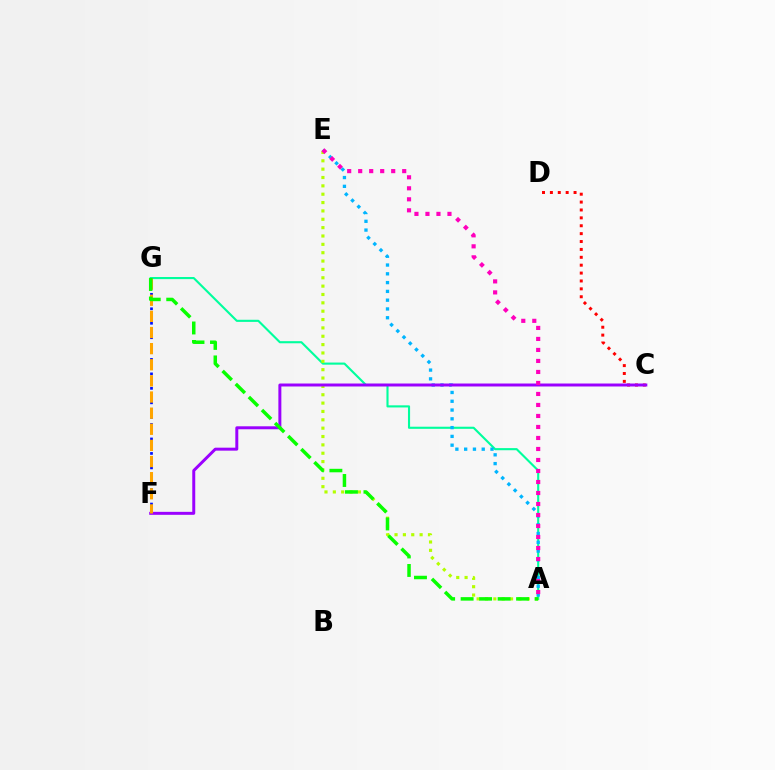{('A', 'G'): [{'color': '#00ff9d', 'line_style': 'solid', 'thickness': 1.52}, {'color': '#08ff00', 'line_style': 'dashed', 'thickness': 2.51}], ('A', 'E'): [{'color': '#00b5ff', 'line_style': 'dotted', 'thickness': 2.39}, {'color': '#b3ff00', 'line_style': 'dotted', 'thickness': 2.27}, {'color': '#ff00bd', 'line_style': 'dotted', 'thickness': 2.99}], ('C', 'D'): [{'color': '#ff0000', 'line_style': 'dotted', 'thickness': 2.14}], ('C', 'F'): [{'color': '#9b00ff', 'line_style': 'solid', 'thickness': 2.14}], ('F', 'G'): [{'color': '#0010ff', 'line_style': 'dotted', 'thickness': 1.96}, {'color': '#ffa500', 'line_style': 'dashed', 'thickness': 2.19}]}